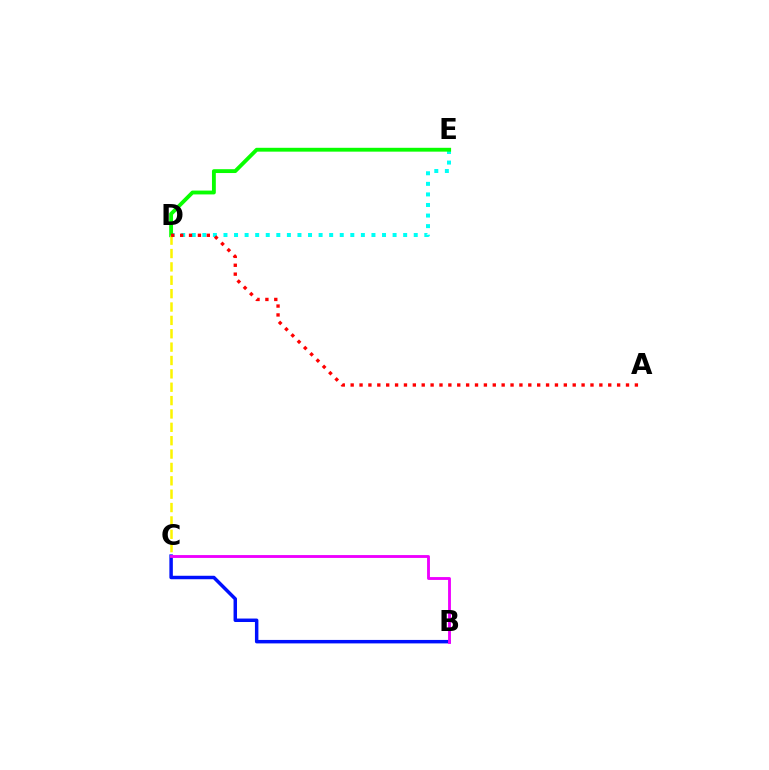{('D', 'E'): [{'color': '#00fff6', 'line_style': 'dotted', 'thickness': 2.87}, {'color': '#08ff00', 'line_style': 'solid', 'thickness': 2.77}], ('B', 'C'): [{'color': '#0010ff', 'line_style': 'solid', 'thickness': 2.5}, {'color': '#ee00ff', 'line_style': 'solid', 'thickness': 2.06}], ('C', 'D'): [{'color': '#fcf500', 'line_style': 'dashed', 'thickness': 1.82}], ('A', 'D'): [{'color': '#ff0000', 'line_style': 'dotted', 'thickness': 2.41}]}